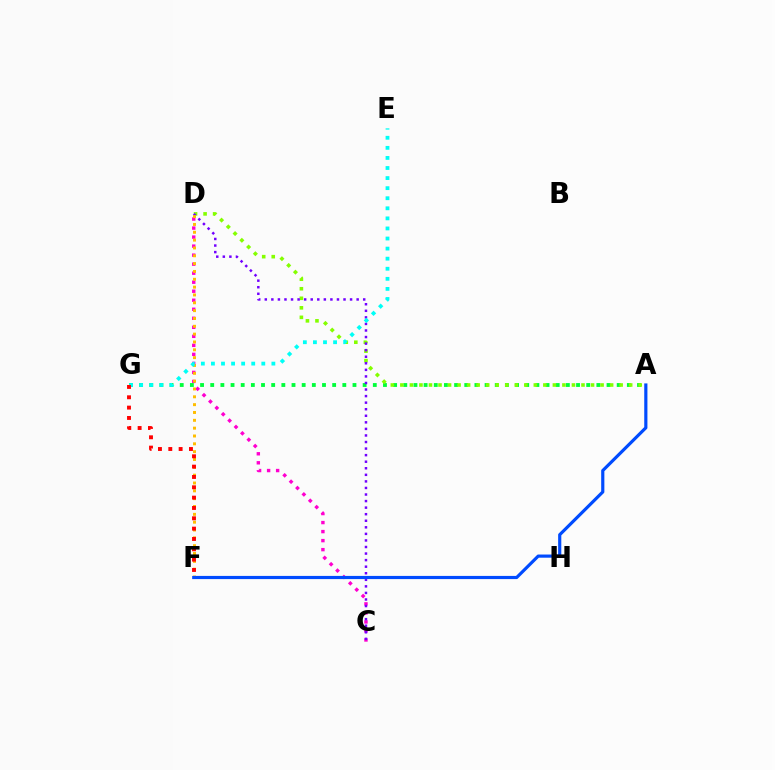{('C', 'D'): [{'color': '#ff00cf', 'line_style': 'dotted', 'thickness': 2.45}, {'color': '#7200ff', 'line_style': 'dotted', 'thickness': 1.78}], ('A', 'G'): [{'color': '#00ff39', 'line_style': 'dotted', 'thickness': 2.76}], ('A', 'D'): [{'color': '#84ff00', 'line_style': 'dotted', 'thickness': 2.59}], ('D', 'F'): [{'color': '#ffbd00', 'line_style': 'dotted', 'thickness': 2.13}], ('E', 'G'): [{'color': '#00fff6', 'line_style': 'dotted', 'thickness': 2.74}], ('F', 'G'): [{'color': '#ff0000', 'line_style': 'dotted', 'thickness': 2.81}], ('A', 'F'): [{'color': '#004bff', 'line_style': 'solid', 'thickness': 2.29}]}